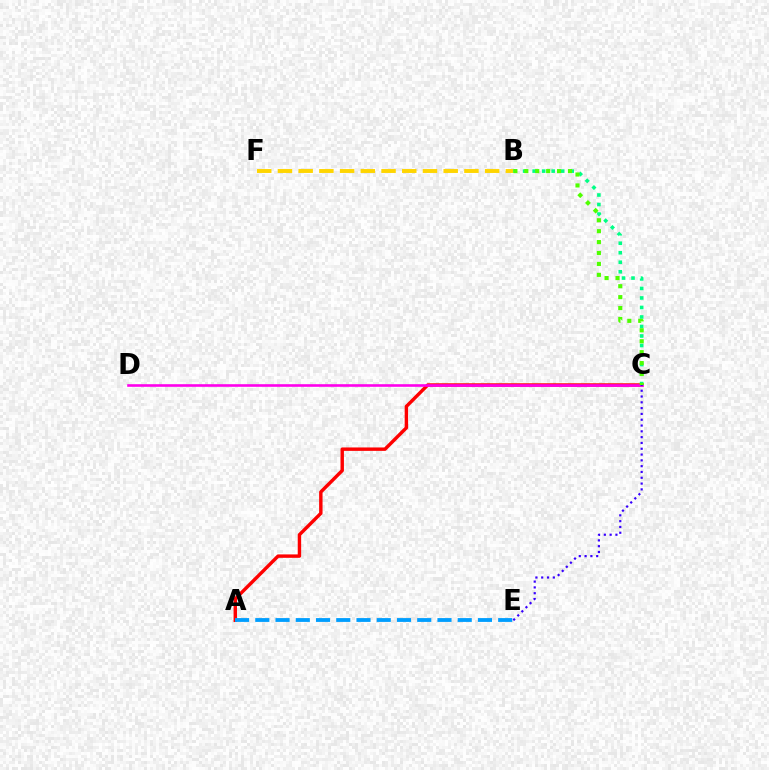{('B', 'C'): [{'color': '#00ff86', 'line_style': 'dotted', 'thickness': 2.58}, {'color': '#4fff00', 'line_style': 'dotted', 'thickness': 2.97}], ('A', 'C'): [{'color': '#ff0000', 'line_style': 'solid', 'thickness': 2.46}], ('C', 'D'): [{'color': '#ff00ed', 'line_style': 'solid', 'thickness': 1.88}], ('A', 'E'): [{'color': '#009eff', 'line_style': 'dashed', 'thickness': 2.75}], ('B', 'F'): [{'color': '#ffd500', 'line_style': 'dashed', 'thickness': 2.81}], ('C', 'E'): [{'color': '#3700ff', 'line_style': 'dotted', 'thickness': 1.58}]}